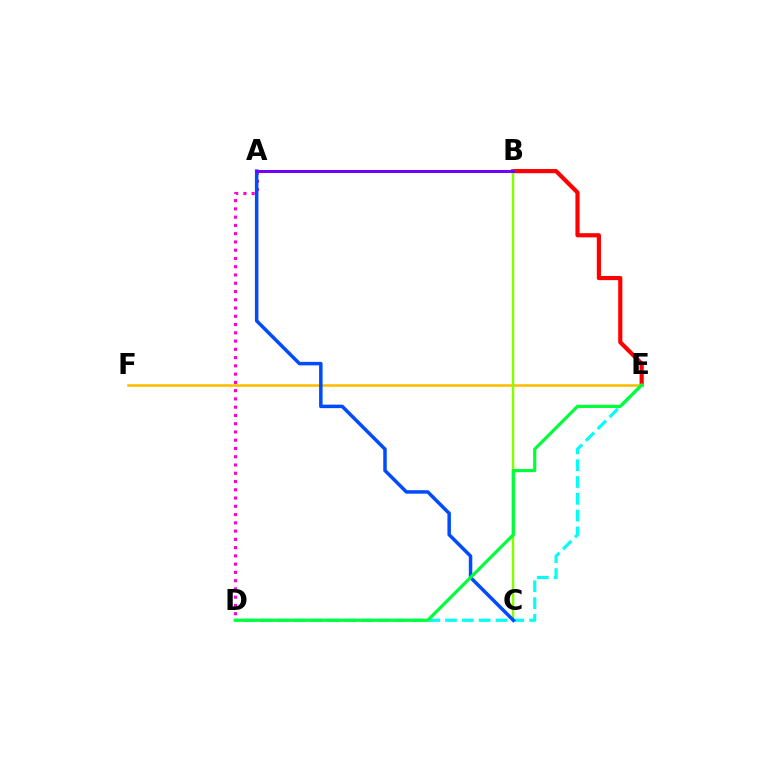{('B', 'E'): [{'color': '#ff0000', 'line_style': 'solid', 'thickness': 3.0}], ('E', 'F'): [{'color': '#ffbd00', 'line_style': 'solid', 'thickness': 1.85}], ('A', 'D'): [{'color': '#ff00cf', 'line_style': 'dotted', 'thickness': 2.24}], ('D', 'E'): [{'color': '#00fff6', 'line_style': 'dashed', 'thickness': 2.28}, {'color': '#00ff39', 'line_style': 'solid', 'thickness': 2.29}], ('B', 'C'): [{'color': '#84ff00', 'line_style': 'solid', 'thickness': 1.79}], ('A', 'C'): [{'color': '#004bff', 'line_style': 'solid', 'thickness': 2.52}], ('A', 'B'): [{'color': '#7200ff', 'line_style': 'solid', 'thickness': 2.16}]}